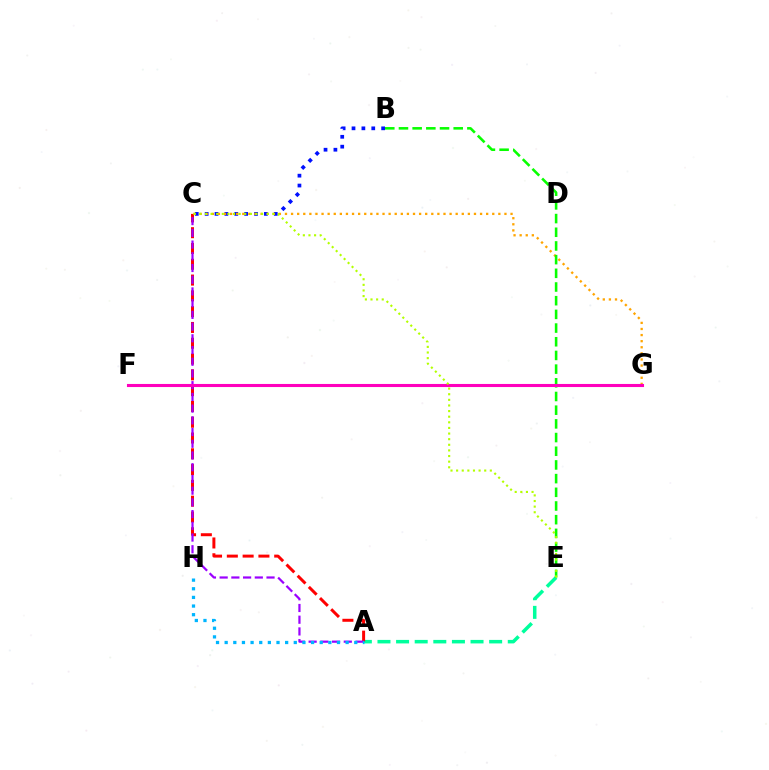{('A', 'E'): [{'color': '#00ff9d', 'line_style': 'dashed', 'thickness': 2.53}], ('B', 'C'): [{'color': '#0010ff', 'line_style': 'dotted', 'thickness': 2.68}], ('A', 'C'): [{'color': '#ff0000', 'line_style': 'dashed', 'thickness': 2.15}, {'color': '#9b00ff', 'line_style': 'dashed', 'thickness': 1.59}], ('C', 'G'): [{'color': '#ffa500', 'line_style': 'dotted', 'thickness': 1.66}], ('B', 'E'): [{'color': '#08ff00', 'line_style': 'dashed', 'thickness': 1.86}], ('F', 'G'): [{'color': '#ff00bd', 'line_style': 'solid', 'thickness': 2.22}], ('A', 'H'): [{'color': '#00b5ff', 'line_style': 'dotted', 'thickness': 2.35}], ('C', 'E'): [{'color': '#b3ff00', 'line_style': 'dotted', 'thickness': 1.53}]}